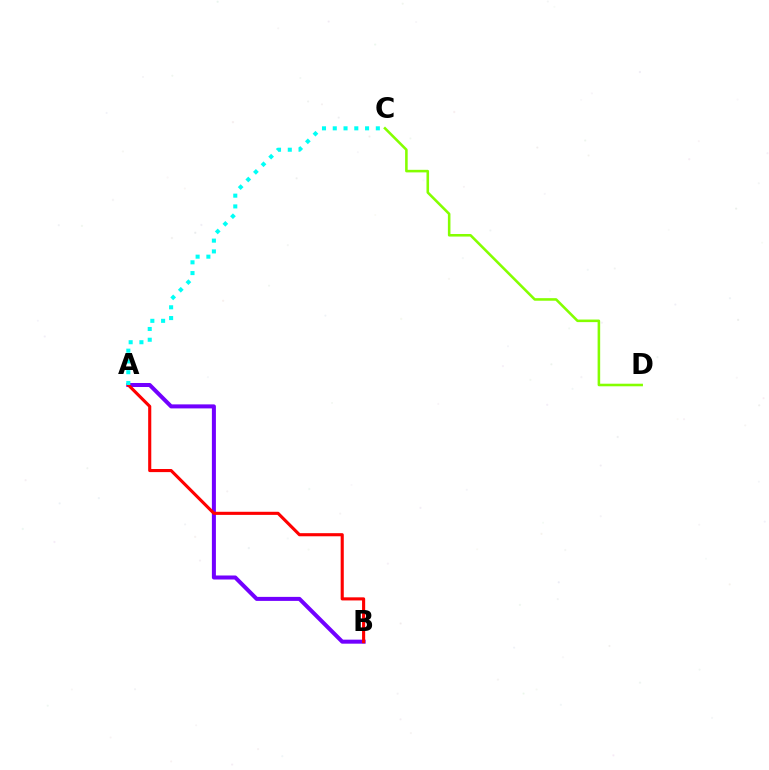{('A', 'B'): [{'color': '#7200ff', 'line_style': 'solid', 'thickness': 2.89}, {'color': '#ff0000', 'line_style': 'solid', 'thickness': 2.24}], ('A', 'C'): [{'color': '#00fff6', 'line_style': 'dotted', 'thickness': 2.93}], ('C', 'D'): [{'color': '#84ff00', 'line_style': 'solid', 'thickness': 1.85}]}